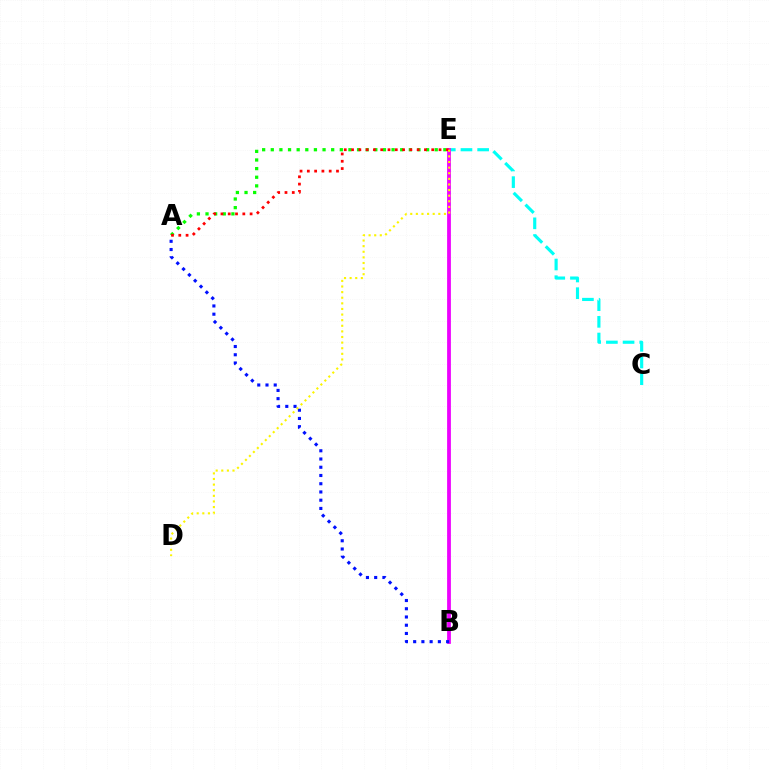{('C', 'E'): [{'color': '#00fff6', 'line_style': 'dashed', 'thickness': 2.27}], ('B', 'E'): [{'color': '#ee00ff', 'line_style': 'solid', 'thickness': 2.72}], ('A', 'B'): [{'color': '#0010ff', 'line_style': 'dotted', 'thickness': 2.24}], ('A', 'E'): [{'color': '#08ff00', 'line_style': 'dotted', 'thickness': 2.34}, {'color': '#ff0000', 'line_style': 'dotted', 'thickness': 1.98}], ('D', 'E'): [{'color': '#fcf500', 'line_style': 'dotted', 'thickness': 1.53}]}